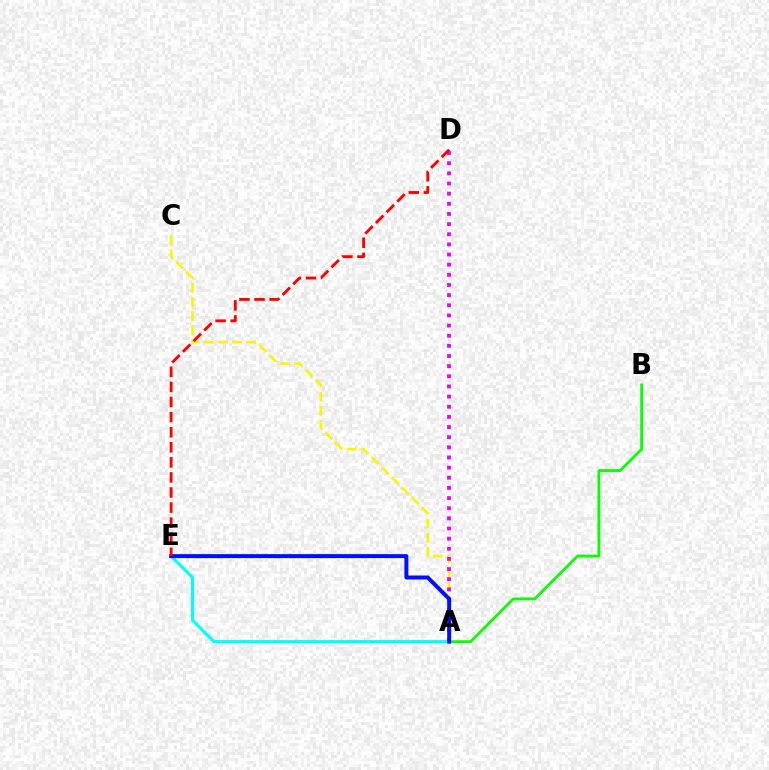{('A', 'E'): [{'color': '#00fff6', 'line_style': 'solid', 'thickness': 2.23}, {'color': '#0010ff', 'line_style': 'solid', 'thickness': 2.86}], ('A', 'C'): [{'color': '#fcf500', 'line_style': 'dashed', 'thickness': 1.92}], ('A', 'D'): [{'color': '#ee00ff', 'line_style': 'dotted', 'thickness': 2.76}], ('A', 'B'): [{'color': '#08ff00', 'line_style': 'solid', 'thickness': 2.02}], ('D', 'E'): [{'color': '#ff0000', 'line_style': 'dashed', 'thickness': 2.05}]}